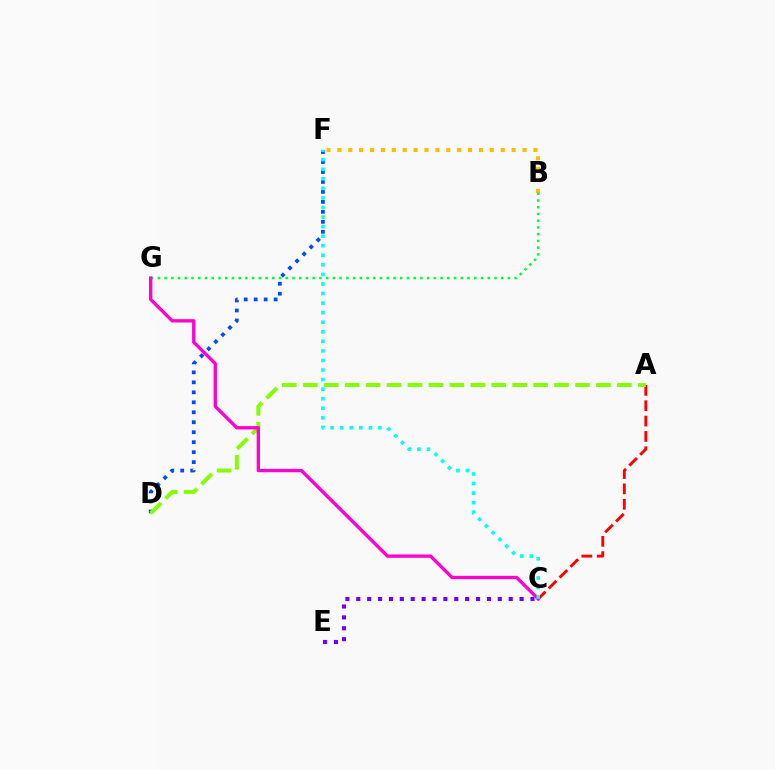{('A', 'C'): [{'color': '#ff0000', 'line_style': 'dashed', 'thickness': 2.09}], ('D', 'F'): [{'color': '#004bff', 'line_style': 'dotted', 'thickness': 2.71}], ('B', 'F'): [{'color': '#ffbd00', 'line_style': 'dotted', 'thickness': 2.96}], ('A', 'D'): [{'color': '#84ff00', 'line_style': 'dashed', 'thickness': 2.84}], ('C', 'E'): [{'color': '#7200ff', 'line_style': 'dotted', 'thickness': 2.96}], ('B', 'G'): [{'color': '#00ff39', 'line_style': 'dotted', 'thickness': 1.83}], ('C', 'G'): [{'color': '#ff00cf', 'line_style': 'solid', 'thickness': 2.4}], ('C', 'F'): [{'color': '#00fff6', 'line_style': 'dotted', 'thickness': 2.6}]}